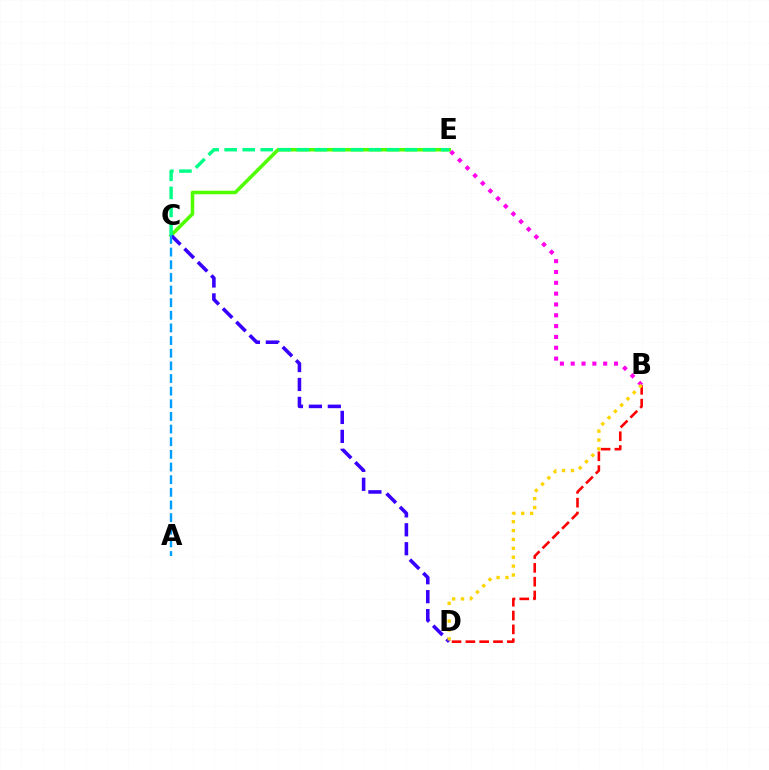{('C', 'E'): [{'color': '#4fff00', 'line_style': 'solid', 'thickness': 2.54}, {'color': '#00ff86', 'line_style': 'dashed', 'thickness': 2.45}], ('C', 'D'): [{'color': '#3700ff', 'line_style': 'dashed', 'thickness': 2.57}], ('B', 'D'): [{'color': '#ff0000', 'line_style': 'dashed', 'thickness': 1.88}, {'color': '#ffd500', 'line_style': 'dotted', 'thickness': 2.41}], ('B', 'E'): [{'color': '#ff00ed', 'line_style': 'dotted', 'thickness': 2.94}], ('A', 'C'): [{'color': '#009eff', 'line_style': 'dashed', 'thickness': 1.72}]}